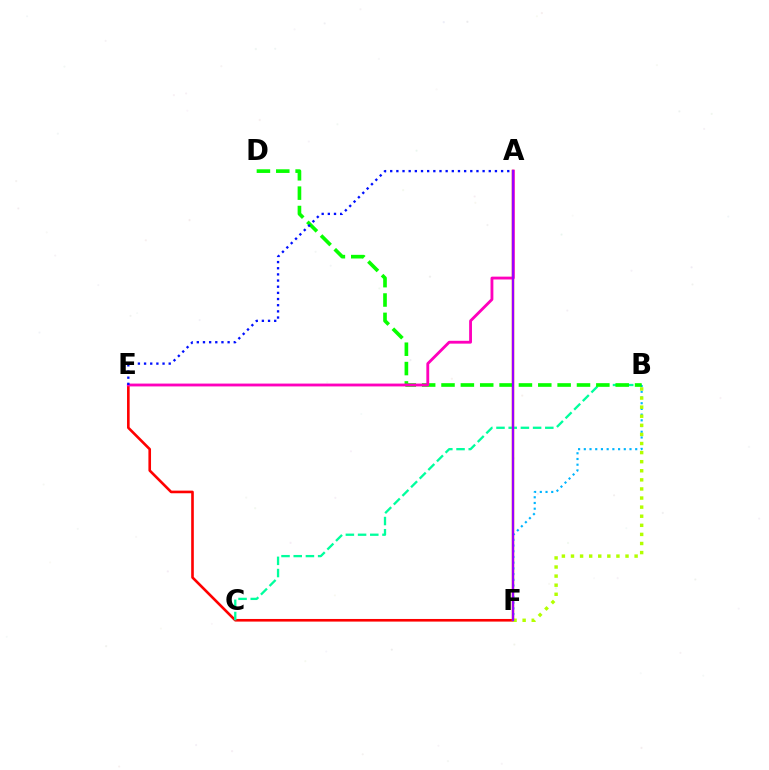{('E', 'F'): [{'color': '#ff0000', 'line_style': 'solid', 'thickness': 1.89}], ('B', 'C'): [{'color': '#00ff9d', 'line_style': 'dashed', 'thickness': 1.66}], ('A', 'F'): [{'color': '#ffa500', 'line_style': 'solid', 'thickness': 1.79}, {'color': '#9b00ff', 'line_style': 'solid', 'thickness': 1.64}], ('B', 'F'): [{'color': '#00b5ff', 'line_style': 'dotted', 'thickness': 1.55}, {'color': '#b3ff00', 'line_style': 'dotted', 'thickness': 2.47}], ('B', 'D'): [{'color': '#08ff00', 'line_style': 'dashed', 'thickness': 2.63}], ('A', 'E'): [{'color': '#ff00bd', 'line_style': 'solid', 'thickness': 2.04}, {'color': '#0010ff', 'line_style': 'dotted', 'thickness': 1.67}]}